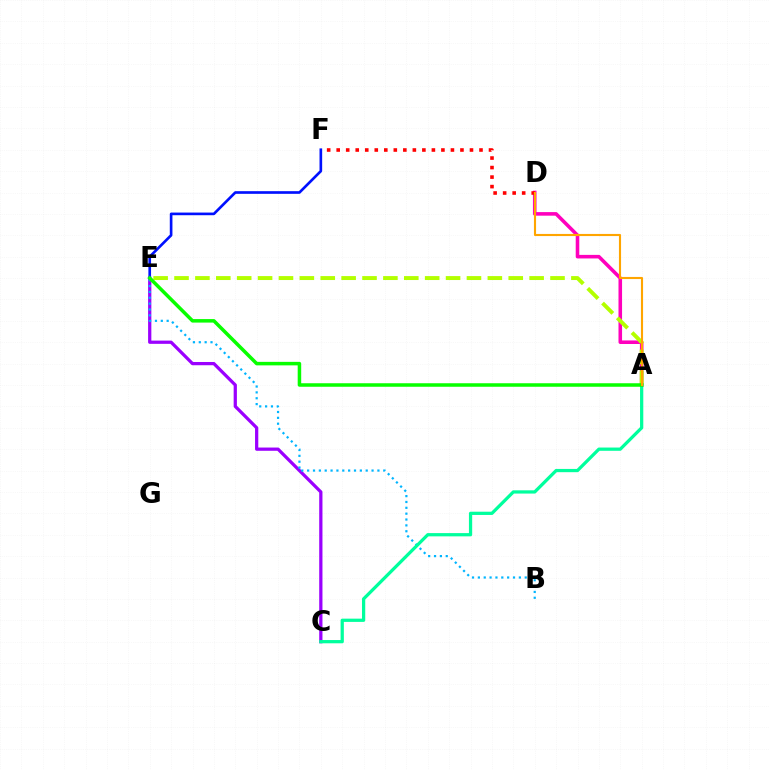{('C', 'E'): [{'color': '#9b00ff', 'line_style': 'solid', 'thickness': 2.34}], ('E', 'F'): [{'color': '#0010ff', 'line_style': 'solid', 'thickness': 1.91}], ('A', 'D'): [{'color': '#ff00bd', 'line_style': 'solid', 'thickness': 2.57}, {'color': '#ffa500', 'line_style': 'solid', 'thickness': 1.53}], ('A', 'E'): [{'color': '#b3ff00', 'line_style': 'dashed', 'thickness': 2.84}, {'color': '#08ff00', 'line_style': 'solid', 'thickness': 2.53}], ('D', 'F'): [{'color': '#ff0000', 'line_style': 'dotted', 'thickness': 2.59}], ('B', 'E'): [{'color': '#00b5ff', 'line_style': 'dotted', 'thickness': 1.59}], ('A', 'C'): [{'color': '#00ff9d', 'line_style': 'solid', 'thickness': 2.34}]}